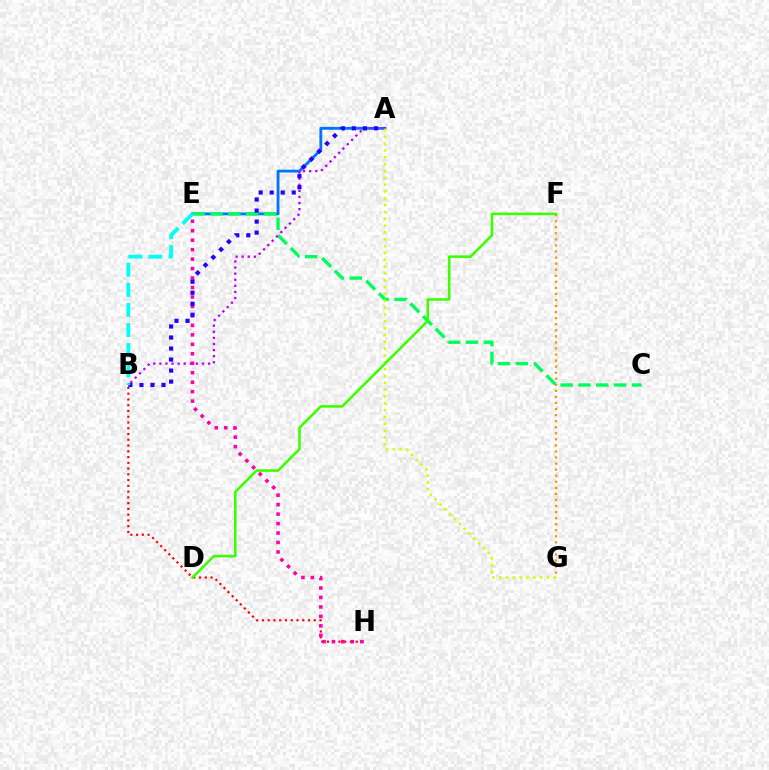{('F', 'G'): [{'color': '#ff9400', 'line_style': 'dotted', 'thickness': 1.65}], ('B', 'H'): [{'color': '#ff0000', 'line_style': 'dotted', 'thickness': 1.57}], ('A', 'E'): [{'color': '#0074ff', 'line_style': 'solid', 'thickness': 2.04}], ('C', 'E'): [{'color': '#00ff5c', 'line_style': 'dashed', 'thickness': 2.42}], ('A', 'B'): [{'color': '#b900ff', 'line_style': 'dotted', 'thickness': 1.66}, {'color': '#2500ff', 'line_style': 'dotted', 'thickness': 3.0}], ('E', 'H'): [{'color': '#ff00ac', 'line_style': 'dotted', 'thickness': 2.57}], ('B', 'E'): [{'color': '#00fff6', 'line_style': 'dashed', 'thickness': 2.73}], ('A', 'G'): [{'color': '#d1ff00', 'line_style': 'dotted', 'thickness': 1.86}], ('D', 'F'): [{'color': '#3dff00', 'line_style': 'solid', 'thickness': 1.85}]}